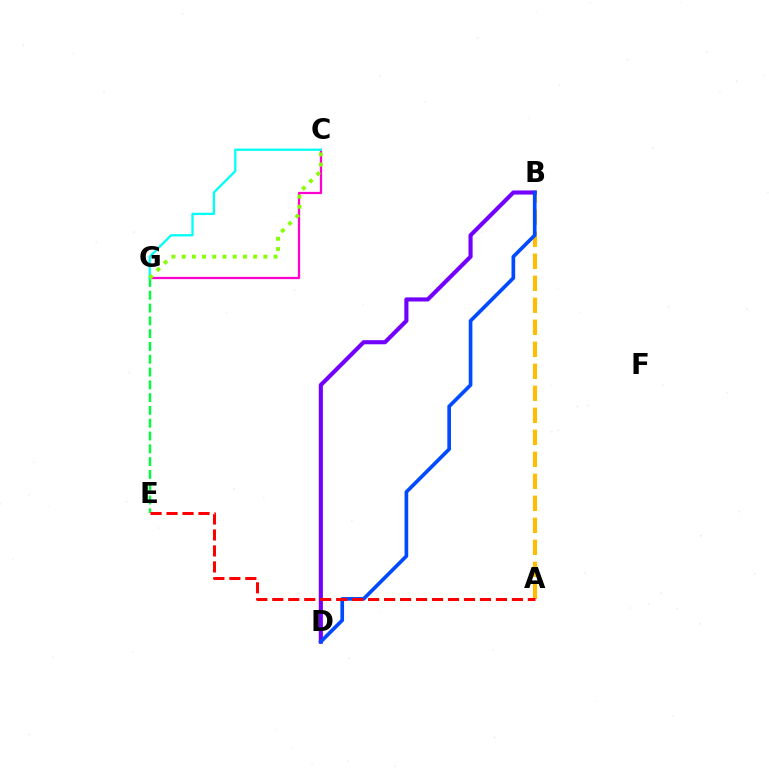{('C', 'G'): [{'color': '#ff00cf', 'line_style': 'solid', 'thickness': 1.62}, {'color': '#00fff6', 'line_style': 'solid', 'thickness': 1.65}, {'color': '#84ff00', 'line_style': 'dotted', 'thickness': 2.77}], ('E', 'G'): [{'color': '#00ff39', 'line_style': 'dashed', 'thickness': 1.74}], ('A', 'B'): [{'color': '#ffbd00', 'line_style': 'dashed', 'thickness': 2.99}], ('B', 'D'): [{'color': '#7200ff', 'line_style': 'solid', 'thickness': 2.96}, {'color': '#004bff', 'line_style': 'solid', 'thickness': 2.64}], ('A', 'E'): [{'color': '#ff0000', 'line_style': 'dashed', 'thickness': 2.17}]}